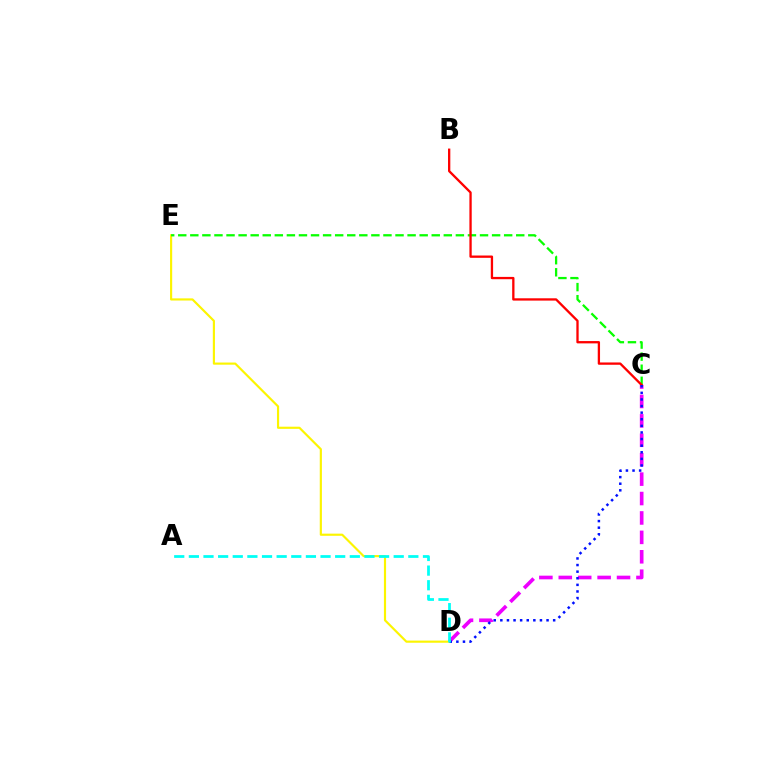{('C', 'D'): [{'color': '#ee00ff', 'line_style': 'dashed', 'thickness': 2.64}, {'color': '#0010ff', 'line_style': 'dotted', 'thickness': 1.79}], ('D', 'E'): [{'color': '#fcf500', 'line_style': 'solid', 'thickness': 1.55}], ('C', 'E'): [{'color': '#08ff00', 'line_style': 'dashed', 'thickness': 1.64}], ('B', 'C'): [{'color': '#ff0000', 'line_style': 'solid', 'thickness': 1.66}], ('A', 'D'): [{'color': '#00fff6', 'line_style': 'dashed', 'thickness': 1.99}]}